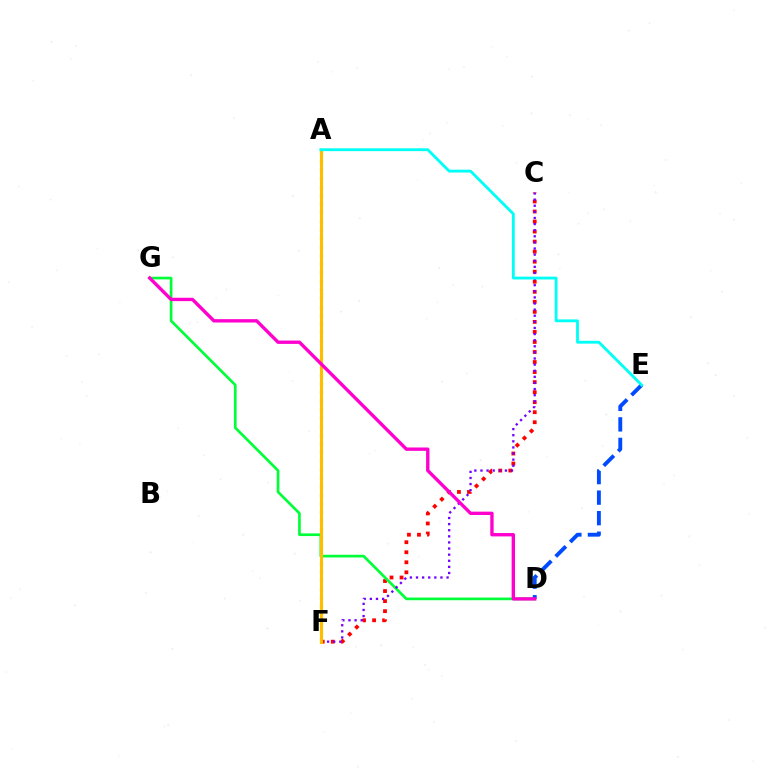{('C', 'F'): [{'color': '#ff0000', 'line_style': 'dotted', 'thickness': 2.73}, {'color': '#7200ff', 'line_style': 'dotted', 'thickness': 1.66}], ('D', 'G'): [{'color': '#00ff39', 'line_style': 'solid', 'thickness': 1.93}, {'color': '#ff00cf', 'line_style': 'solid', 'thickness': 2.42}], ('A', 'F'): [{'color': '#84ff00', 'line_style': 'dotted', 'thickness': 2.33}, {'color': '#ffbd00', 'line_style': 'solid', 'thickness': 2.23}], ('D', 'E'): [{'color': '#004bff', 'line_style': 'dashed', 'thickness': 2.79}], ('A', 'E'): [{'color': '#00fff6', 'line_style': 'solid', 'thickness': 2.04}]}